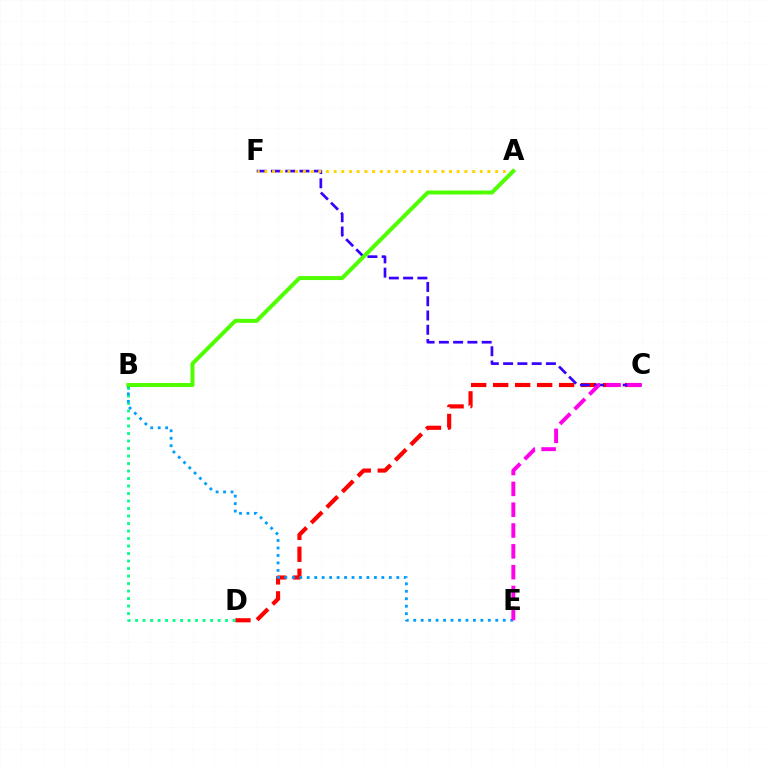{('C', 'D'): [{'color': '#ff0000', 'line_style': 'dashed', 'thickness': 2.99}], ('C', 'F'): [{'color': '#3700ff', 'line_style': 'dashed', 'thickness': 1.94}], ('B', 'D'): [{'color': '#00ff86', 'line_style': 'dotted', 'thickness': 2.04}], ('A', 'F'): [{'color': '#ffd500', 'line_style': 'dotted', 'thickness': 2.09}], ('B', 'E'): [{'color': '#009eff', 'line_style': 'dotted', 'thickness': 2.03}], ('A', 'B'): [{'color': '#4fff00', 'line_style': 'solid', 'thickness': 2.87}], ('C', 'E'): [{'color': '#ff00ed', 'line_style': 'dashed', 'thickness': 2.83}]}